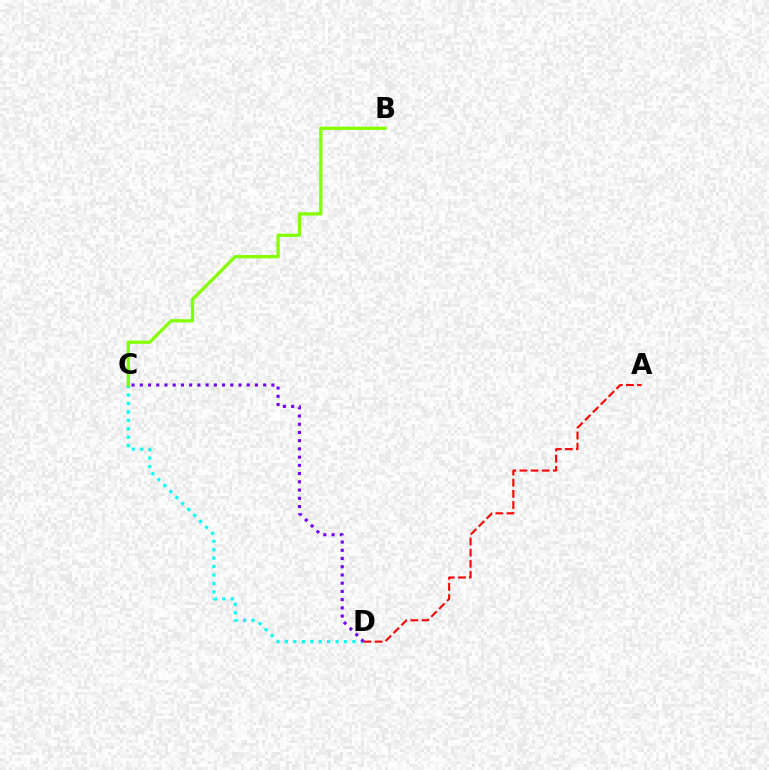{('C', 'D'): [{'color': '#00fff6', 'line_style': 'dotted', 'thickness': 2.29}, {'color': '#7200ff', 'line_style': 'dotted', 'thickness': 2.23}], ('A', 'D'): [{'color': '#ff0000', 'line_style': 'dashed', 'thickness': 1.51}], ('B', 'C'): [{'color': '#84ff00', 'line_style': 'solid', 'thickness': 2.36}]}